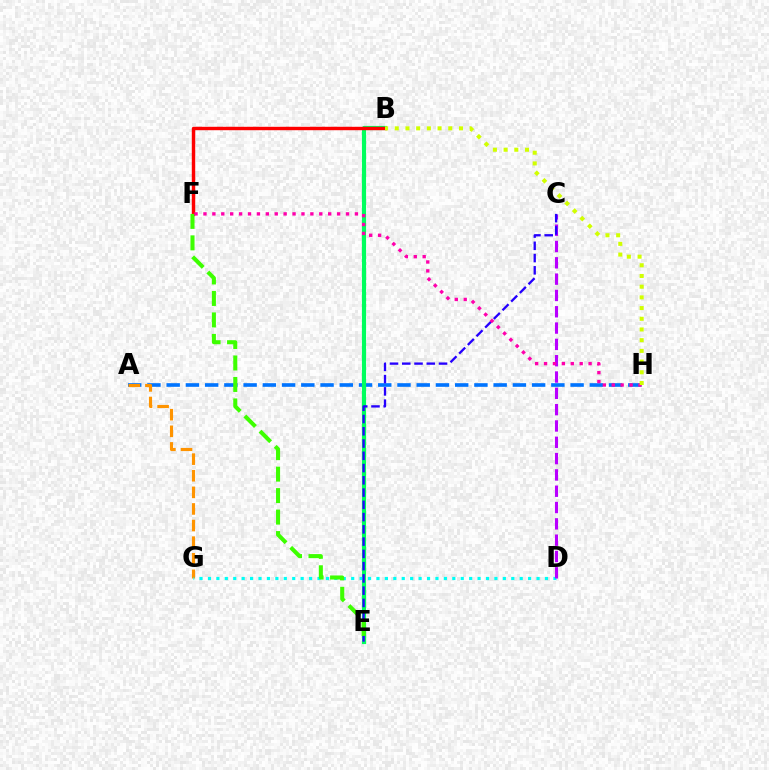{('A', 'H'): [{'color': '#0074ff', 'line_style': 'dashed', 'thickness': 2.61}], ('B', 'E'): [{'color': '#00ff5c', 'line_style': 'solid', 'thickness': 2.99}], ('A', 'G'): [{'color': '#ff9400', 'line_style': 'dashed', 'thickness': 2.26}], ('D', 'G'): [{'color': '#00fff6', 'line_style': 'dotted', 'thickness': 2.29}], ('C', 'D'): [{'color': '#b900ff', 'line_style': 'dashed', 'thickness': 2.22}], ('B', 'F'): [{'color': '#ff0000', 'line_style': 'solid', 'thickness': 2.46}], ('C', 'E'): [{'color': '#2500ff', 'line_style': 'dashed', 'thickness': 1.67}], ('E', 'F'): [{'color': '#3dff00', 'line_style': 'dashed', 'thickness': 2.92}], ('F', 'H'): [{'color': '#ff00ac', 'line_style': 'dotted', 'thickness': 2.42}], ('B', 'H'): [{'color': '#d1ff00', 'line_style': 'dotted', 'thickness': 2.91}]}